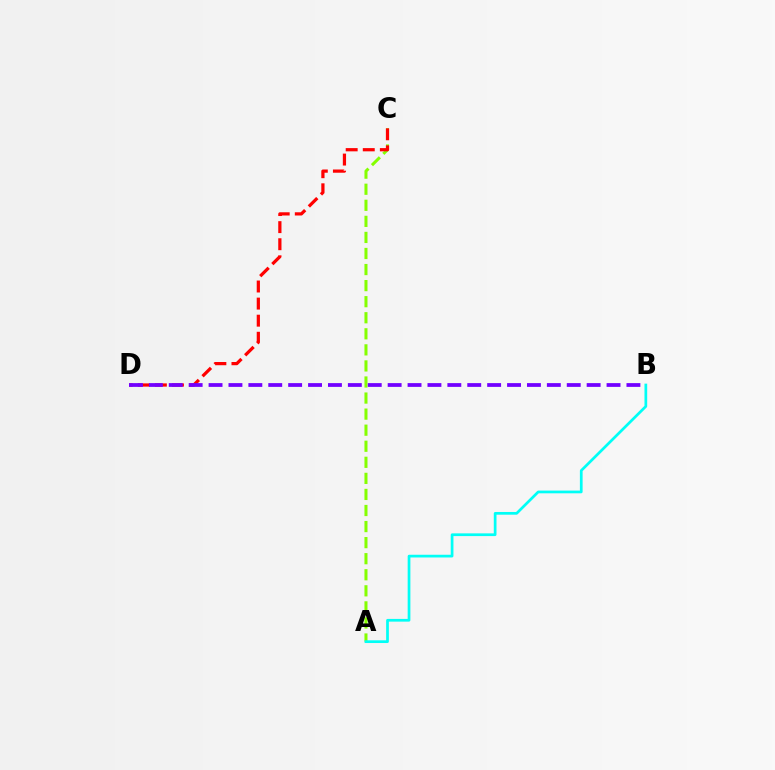{('A', 'C'): [{'color': '#84ff00', 'line_style': 'dashed', 'thickness': 2.18}], ('C', 'D'): [{'color': '#ff0000', 'line_style': 'dashed', 'thickness': 2.32}], ('A', 'B'): [{'color': '#00fff6', 'line_style': 'solid', 'thickness': 1.96}], ('B', 'D'): [{'color': '#7200ff', 'line_style': 'dashed', 'thickness': 2.7}]}